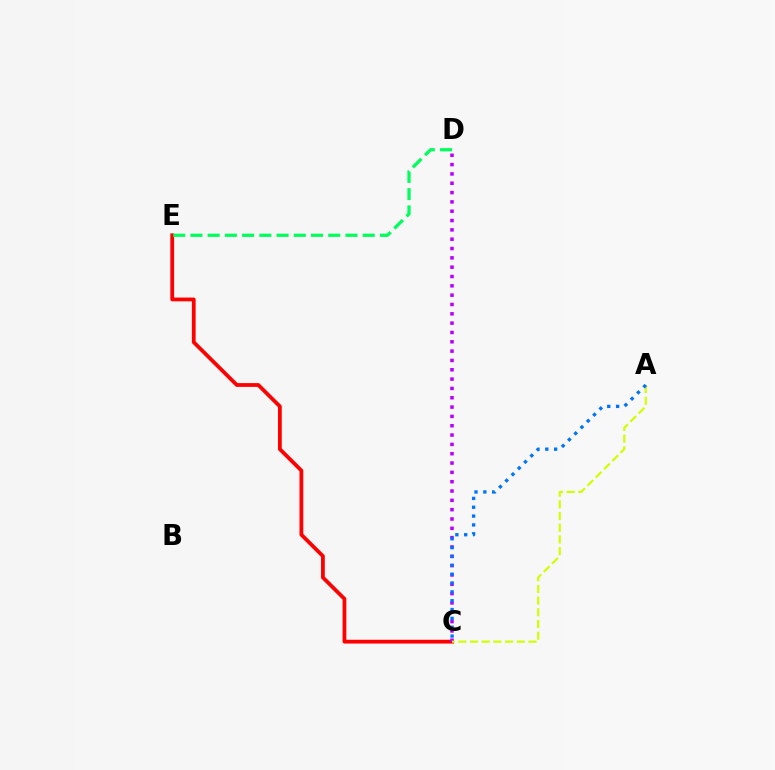{('C', 'E'): [{'color': '#ff0000', 'line_style': 'solid', 'thickness': 2.72}], ('D', 'E'): [{'color': '#00ff5c', 'line_style': 'dashed', 'thickness': 2.34}], ('C', 'D'): [{'color': '#b900ff', 'line_style': 'dotted', 'thickness': 2.53}], ('A', 'C'): [{'color': '#d1ff00', 'line_style': 'dashed', 'thickness': 1.59}, {'color': '#0074ff', 'line_style': 'dotted', 'thickness': 2.4}]}